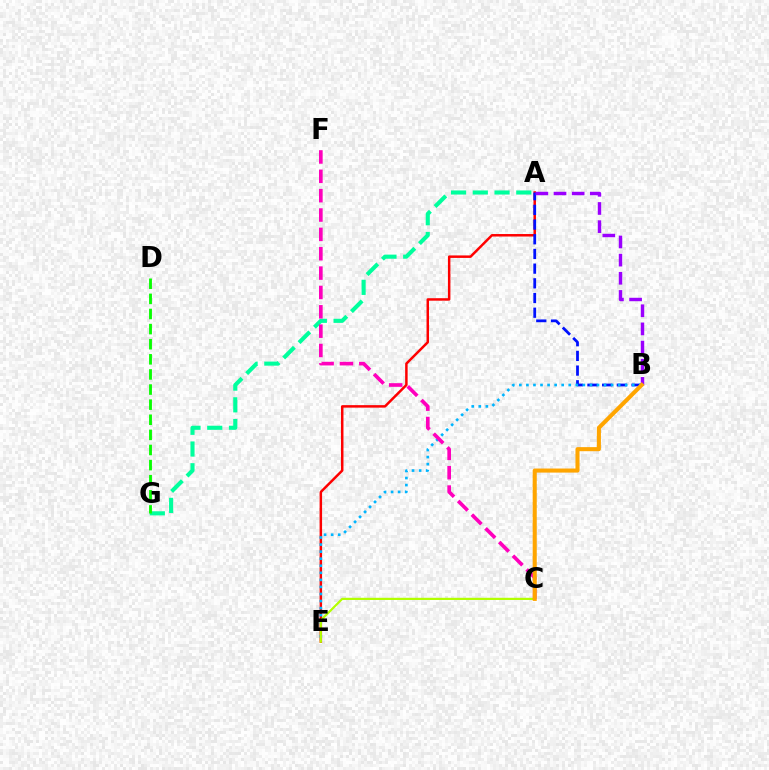{('A', 'E'): [{'color': '#ff0000', 'line_style': 'solid', 'thickness': 1.79}], ('A', 'B'): [{'color': '#0010ff', 'line_style': 'dashed', 'thickness': 2.0}, {'color': '#9b00ff', 'line_style': 'dashed', 'thickness': 2.47}], ('B', 'E'): [{'color': '#00b5ff', 'line_style': 'dotted', 'thickness': 1.92}], ('A', 'G'): [{'color': '#00ff9d', 'line_style': 'dashed', 'thickness': 2.95}], ('C', 'E'): [{'color': '#b3ff00', 'line_style': 'solid', 'thickness': 1.58}], ('D', 'G'): [{'color': '#08ff00', 'line_style': 'dashed', 'thickness': 2.05}], ('C', 'F'): [{'color': '#ff00bd', 'line_style': 'dashed', 'thickness': 2.63}], ('B', 'C'): [{'color': '#ffa500', 'line_style': 'solid', 'thickness': 2.93}]}